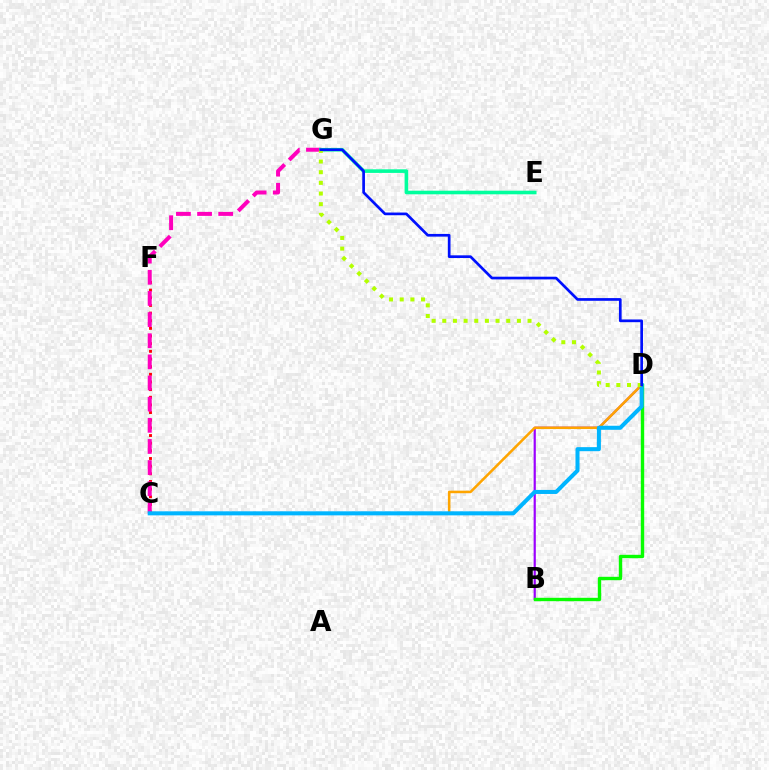{('B', 'D'): [{'color': '#9b00ff', 'line_style': 'solid', 'thickness': 1.58}, {'color': '#08ff00', 'line_style': 'solid', 'thickness': 2.44}], ('C', 'D'): [{'color': '#ffa500', 'line_style': 'solid', 'thickness': 1.83}, {'color': '#00b5ff', 'line_style': 'solid', 'thickness': 2.91}], ('C', 'F'): [{'color': '#ff0000', 'line_style': 'dotted', 'thickness': 2.08}], ('C', 'G'): [{'color': '#ff00bd', 'line_style': 'dashed', 'thickness': 2.87}], ('E', 'G'): [{'color': '#00ff9d', 'line_style': 'solid', 'thickness': 2.59}], ('D', 'G'): [{'color': '#b3ff00', 'line_style': 'dotted', 'thickness': 2.9}, {'color': '#0010ff', 'line_style': 'solid', 'thickness': 1.94}]}